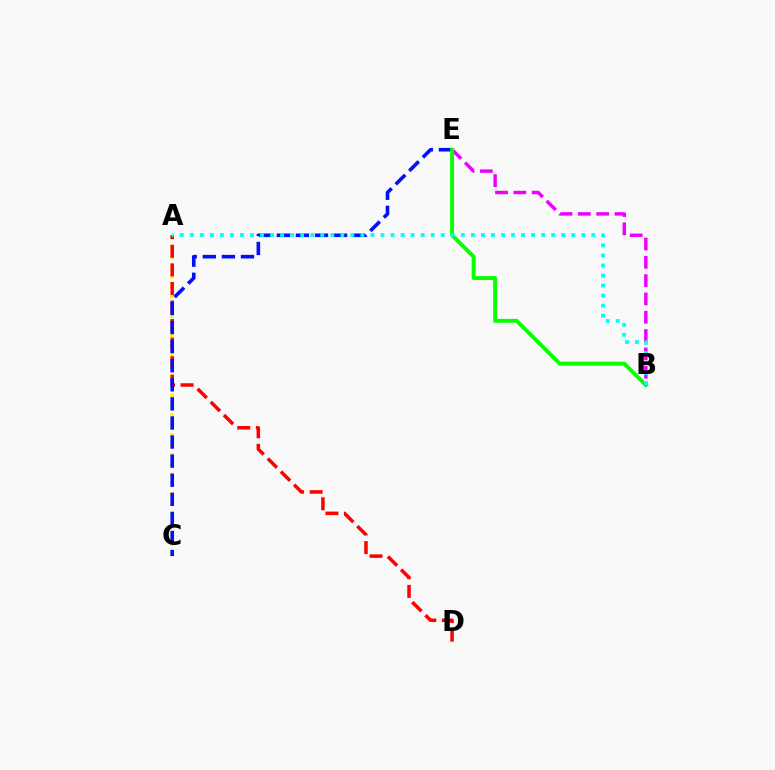{('A', 'C'): [{'color': '#fcf500', 'line_style': 'dotted', 'thickness': 2.69}], ('A', 'D'): [{'color': '#ff0000', 'line_style': 'dashed', 'thickness': 2.52}], ('B', 'E'): [{'color': '#ee00ff', 'line_style': 'dashed', 'thickness': 2.49}, {'color': '#08ff00', 'line_style': 'solid', 'thickness': 2.81}], ('C', 'E'): [{'color': '#0010ff', 'line_style': 'dashed', 'thickness': 2.59}], ('A', 'B'): [{'color': '#00fff6', 'line_style': 'dotted', 'thickness': 2.73}]}